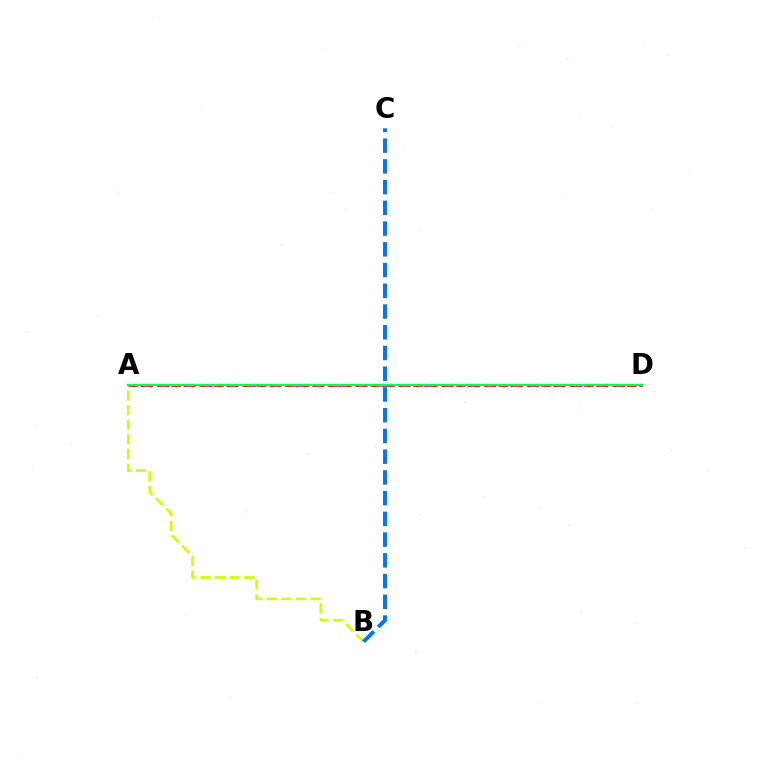{('A', 'B'): [{'color': '#d1ff00', 'line_style': 'dashed', 'thickness': 1.99}], ('B', 'C'): [{'color': '#0074ff', 'line_style': 'dashed', 'thickness': 2.82}], ('A', 'D'): [{'color': '#b900ff', 'line_style': 'dotted', 'thickness': 2.34}, {'color': '#ff0000', 'line_style': 'dashed', 'thickness': 1.93}, {'color': '#00ff5c', 'line_style': 'solid', 'thickness': 1.66}]}